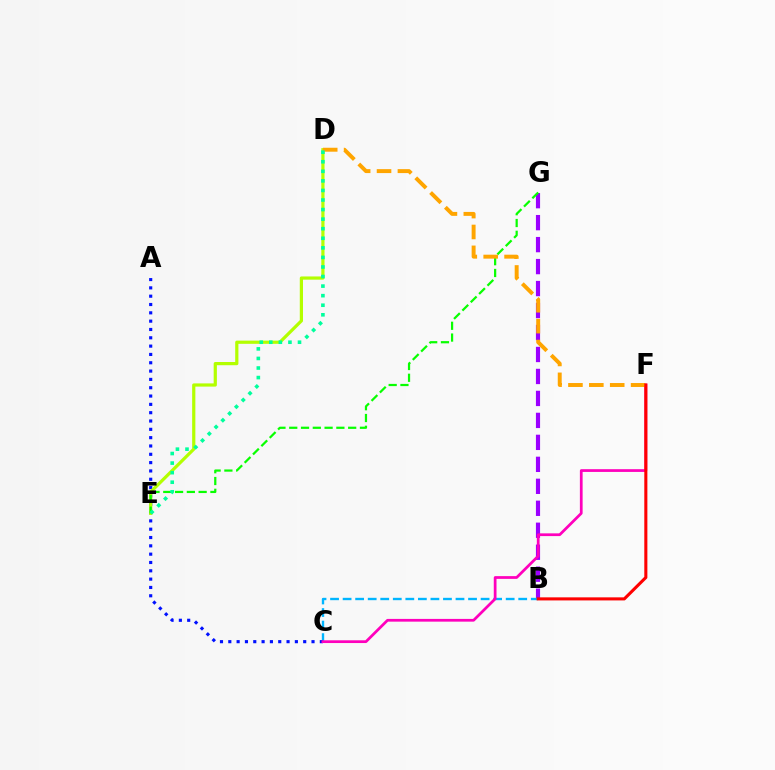{('B', 'G'): [{'color': '#9b00ff', 'line_style': 'dashed', 'thickness': 2.98}], ('B', 'C'): [{'color': '#00b5ff', 'line_style': 'dashed', 'thickness': 1.7}], ('A', 'C'): [{'color': '#0010ff', 'line_style': 'dotted', 'thickness': 2.26}], ('D', 'E'): [{'color': '#b3ff00', 'line_style': 'solid', 'thickness': 2.31}, {'color': '#00ff9d', 'line_style': 'dotted', 'thickness': 2.6}], ('C', 'F'): [{'color': '#ff00bd', 'line_style': 'solid', 'thickness': 1.97}], ('E', 'G'): [{'color': '#08ff00', 'line_style': 'dashed', 'thickness': 1.6}], ('D', 'F'): [{'color': '#ffa500', 'line_style': 'dashed', 'thickness': 2.84}], ('B', 'F'): [{'color': '#ff0000', 'line_style': 'solid', 'thickness': 2.22}]}